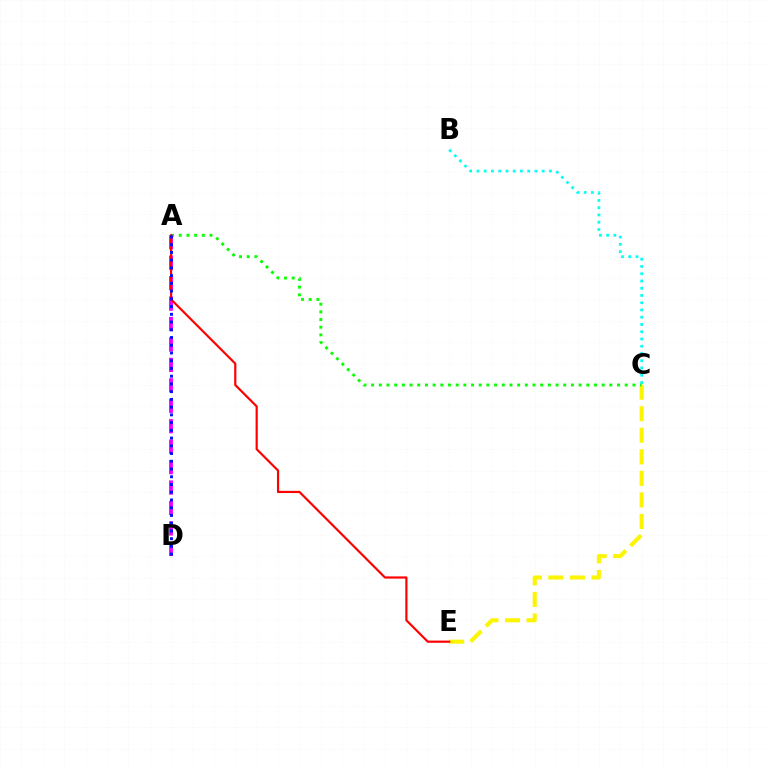{('C', 'E'): [{'color': '#fcf500', 'line_style': 'dashed', 'thickness': 2.93}], ('B', 'C'): [{'color': '#00fff6', 'line_style': 'dotted', 'thickness': 1.97}], ('A', 'C'): [{'color': '#08ff00', 'line_style': 'dotted', 'thickness': 2.09}], ('A', 'D'): [{'color': '#ee00ff', 'line_style': 'dashed', 'thickness': 2.78}, {'color': '#0010ff', 'line_style': 'dotted', 'thickness': 2.1}], ('A', 'E'): [{'color': '#ff0000', 'line_style': 'solid', 'thickness': 1.57}]}